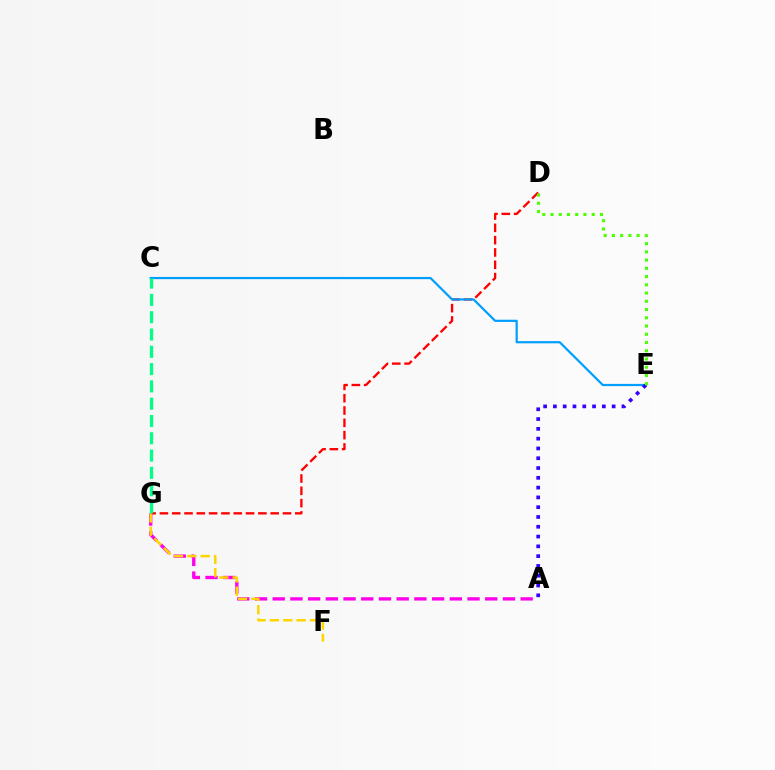{('A', 'G'): [{'color': '#ff00ed', 'line_style': 'dashed', 'thickness': 2.41}], ('D', 'G'): [{'color': '#ff0000', 'line_style': 'dashed', 'thickness': 1.67}], ('F', 'G'): [{'color': '#ffd500', 'line_style': 'dashed', 'thickness': 1.81}], ('C', 'E'): [{'color': '#009eff', 'line_style': 'solid', 'thickness': 1.59}], ('A', 'E'): [{'color': '#3700ff', 'line_style': 'dotted', 'thickness': 2.66}], ('C', 'G'): [{'color': '#00ff86', 'line_style': 'dashed', 'thickness': 2.35}], ('D', 'E'): [{'color': '#4fff00', 'line_style': 'dotted', 'thickness': 2.24}]}